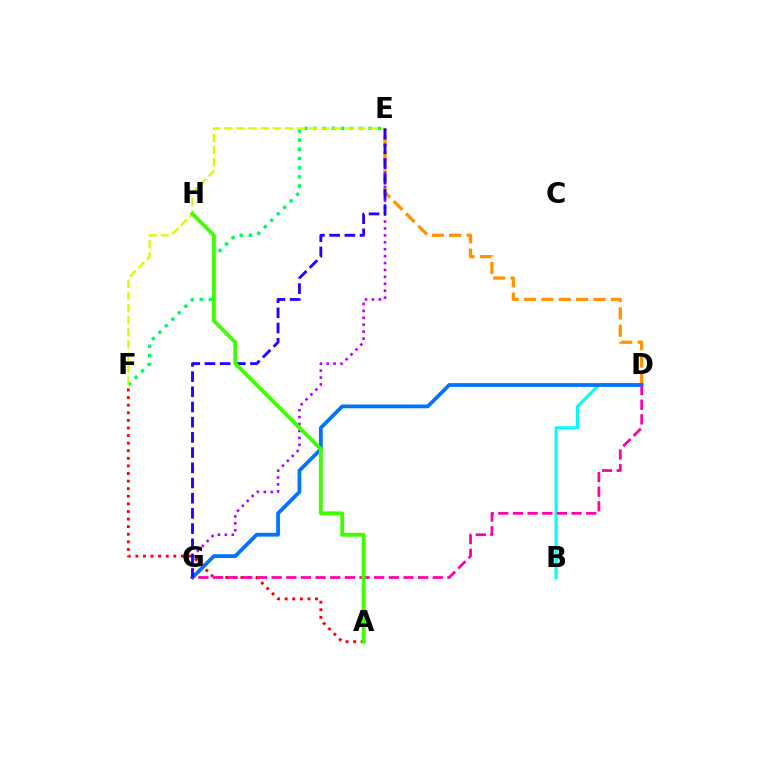{('D', 'E'): [{'color': '#ff9400', 'line_style': 'dashed', 'thickness': 2.36}], ('E', 'G'): [{'color': '#b900ff', 'line_style': 'dotted', 'thickness': 1.88}, {'color': '#2500ff', 'line_style': 'dashed', 'thickness': 2.06}], ('A', 'F'): [{'color': '#ff0000', 'line_style': 'dotted', 'thickness': 2.06}], ('E', 'F'): [{'color': '#00ff5c', 'line_style': 'dotted', 'thickness': 2.49}, {'color': '#d1ff00', 'line_style': 'dashed', 'thickness': 1.65}], ('B', 'D'): [{'color': '#00fff6', 'line_style': 'solid', 'thickness': 2.24}], ('D', 'G'): [{'color': '#0074ff', 'line_style': 'solid', 'thickness': 2.72}, {'color': '#ff00ac', 'line_style': 'dashed', 'thickness': 1.99}], ('A', 'H'): [{'color': '#3dff00', 'line_style': 'solid', 'thickness': 2.78}]}